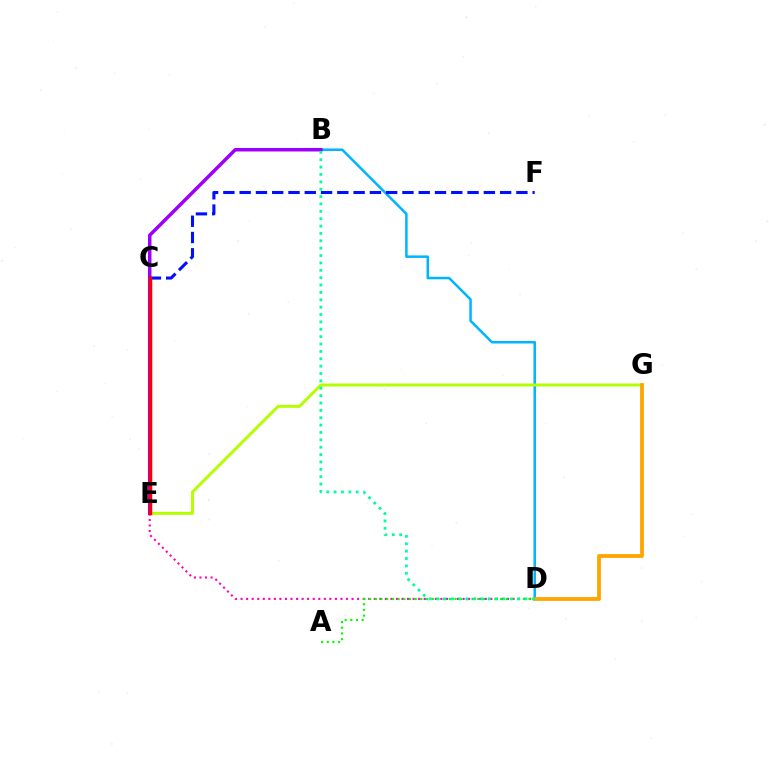{('B', 'D'): [{'color': '#00b5ff', 'line_style': 'solid', 'thickness': 1.8}, {'color': '#00ff9d', 'line_style': 'dotted', 'thickness': 2.0}], ('D', 'E'): [{'color': '#ff00bd', 'line_style': 'dotted', 'thickness': 1.51}], ('E', 'G'): [{'color': '#b3ff00', 'line_style': 'solid', 'thickness': 2.13}], ('B', 'E'): [{'color': '#9b00ff', 'line_style': 'solid', 'thickness': 2.52}], ('C', 'F'): [{'color': '#0010ff', 'line_style': 'dashed', 'thickness': 2.21}], ('D', 'G'): [{'color': '#ffa500', 'line_style': 'solid', 'thickness': 2.73}], ('A', 'D'): [{'color': '#08ff00', 'line_style': 'dotted', 'thickness': 1.55}], ('C', 'E'): [{'color': '#ff0000', 'line_style': 'solid', 'thickness': 2.5}]}